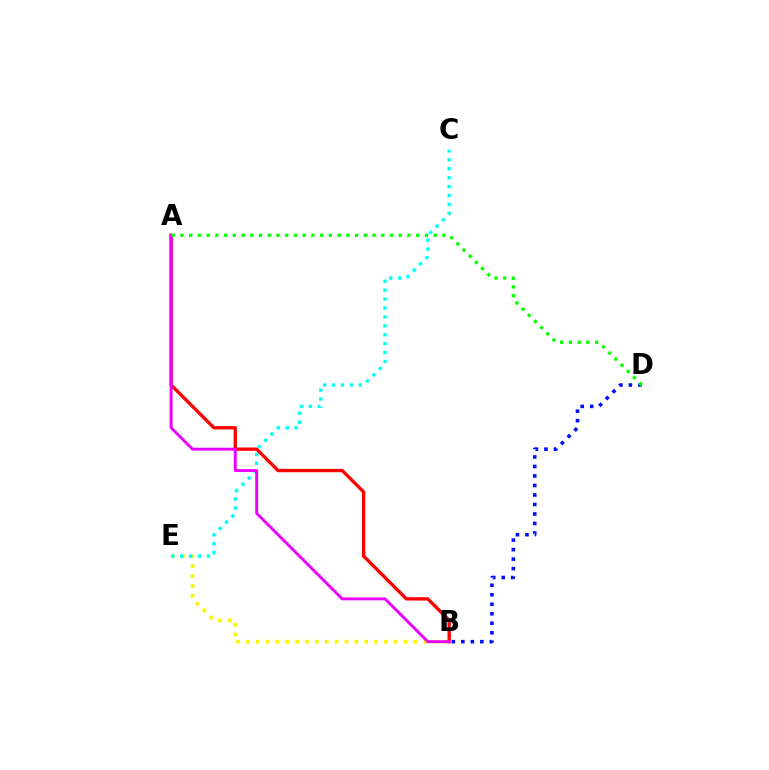{('B', 'E'): [{'color': '#fcf500', 'line_style': 'dotted', 'thickness': 2.68}], ('C', 'E'): [{'color': '#00fff6', 'line_style': 'dotted', 'thickness': 2.42}], ('A', 'B'): [{'color': '#ff0000', 'line_style': 'solid', 'thickness': 2.39}, {'color': '#ee00ff', 'line_style': 'solid', 'thickness': 2.09}], ('B', 'D'): [{'color': '#0010ff', 'line_style': 'dotted', 'thickness': 2.58}], ('A', 'D'): [{'color': '#08ff00', 'line_style': 'dotted', 'thickness': 2.37}]}